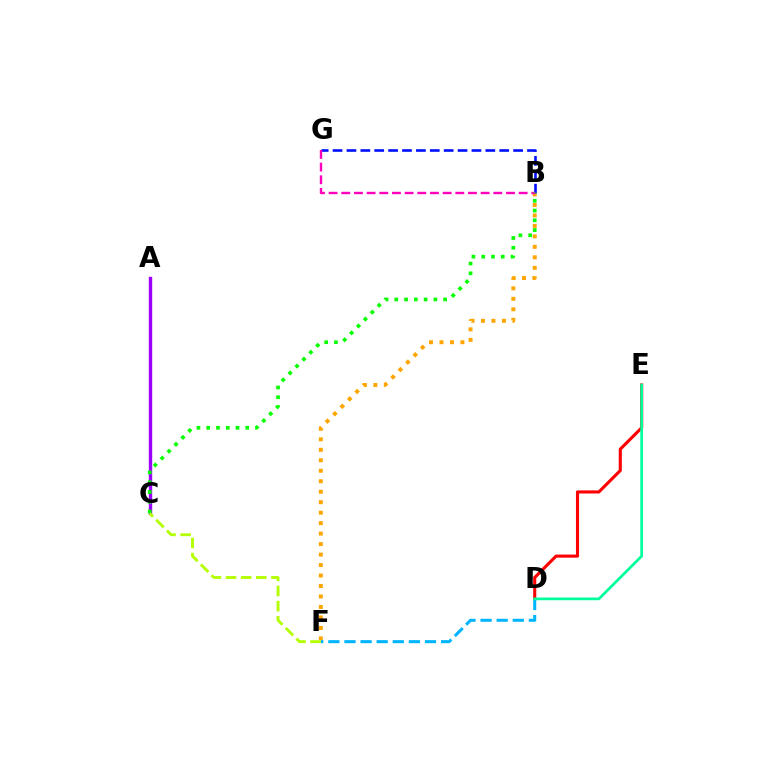{('B', 'F'): [{'color': '#ffa500', 'line_style': 'dotted', 'thickness': 2.85}], ('A', 'C'): [{'color': '#9b00ff', 'line_style': 'solid', 'thickness': 2.44}], ('B', 'G'): [{'color': '#0010ff', 'line_style': 'dashed', 'thickness': 1.89}, {'color': '#ff00bd', 'line_style': 'dashed', 'thickness': 1.72}], ('D', 'E'): [{'color': '#ff0000', 'line_style': 'solid', 'thickness': 2.23}, {'color': '#00ff9d', 'line_style': 'solid', 'thickness': 1.95}], ('D', 'F'): [{'color': '#00b5ff', 'line_style': 'dashed', 'thickness': 2.19}], ('B', 'C'): [{'color': '#08ff00', 'line_style': 'dotted', 'thickness': 2.65}], ('C', 'F'): [{'color': '#b3ff00', 'line_style': 'dashed', 'thickness': 2.06}]}